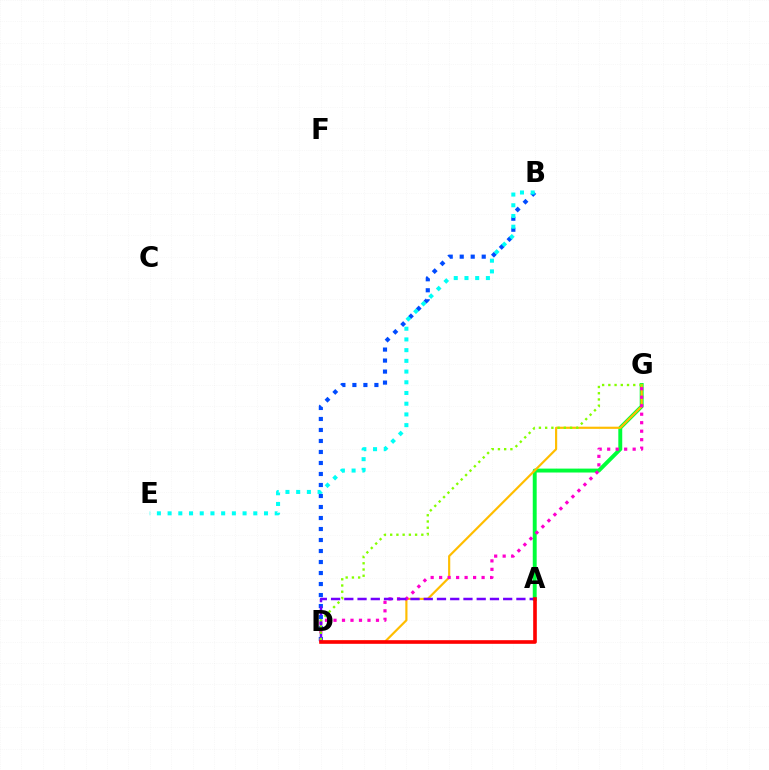{('A', 'G'): [{'color': '#00ff39', 'line_style': 'solid', 'thickness': 2.82}], ('B', 'D'): [{'color': '#004bff', 'line_style': 'dotted', 'thickness': 2.99}], ('D', 'G'): [{'color': '#ffbd00', 'line_style': 'solid', 'thickness': 1.56}, {'color': '#ff00cf', 'line_style': 'dotted', 'thickness': 2.31}, {'color': '#84ff00', 'line_style': 'dotted', 'thickness': 1.69}], ('B', 'E'): [{'color': '#00fff6', 'line_style': 'dotted', 'thickness': 2.91}], ('A', 'D'): [{'color': '#7200ff', 'line_style': 'dashed', 'thickness': 1.8}, {'color': '#ff0000', 'line_style': 'solid', 'thickness': 2.62}]}